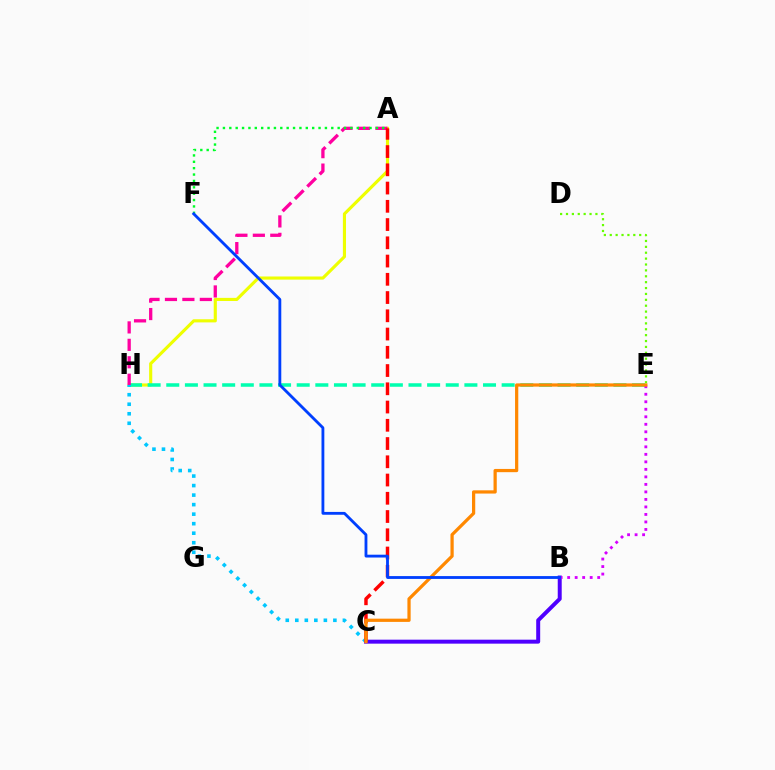{('A', 'H'): [{'color': '#eeff00', 'line_style': 'solid', 'thickness': 2.25}, {'color': '#ff00a0', 'line_style': 'dashed', 'thickness': 2.37}], ('E', 'H'): [{'color': '#00ffaf', 'line_style': 'dashed', 'thickness': 2.53}], ('D', 'E'): [{'color': '#66ff00', 'line_style': 'dotted', 'thickness': 1.6}], ('C', 'H'): [{'color': '#00c7ff', 'line_style': 'dotted', 'thickness': 2.59}], ('B', 'C'): [{'color': '#4f00ff', 'line_style': 'solid', 'thickness': 2.86}], ('A', 'C'): [{'color': '#ff0000', 'line_style': 'dashed', 'thickness': 2.48}], ('B', 'E'): [{'color': '#d600ff', 'line_style': 'dotted', 'thickness': 2.04}], ('C', 'E'): [{'color': '#ff8800', 'line_style': 'solid', 'thickness': 2.33}], ('A', 'F'): [{'color': '#00ff27', 'line_style': 'dotted', 'thickness': 1.73}], ('B', 'F'): [{'color': '#003fff', 'line_style': 'solid', 'thickness': 2.04}]}